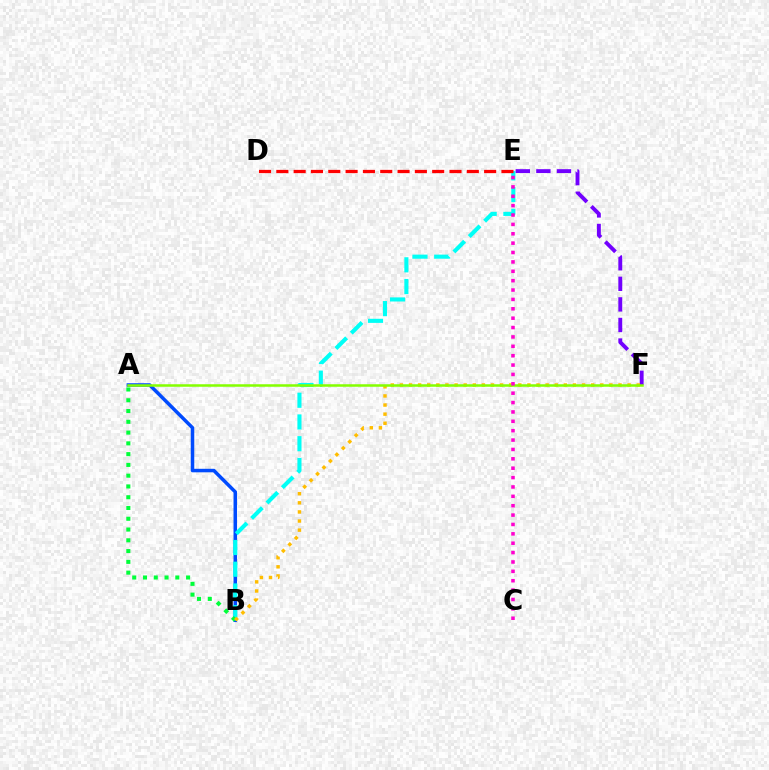{('A', 'B'): [{'color': '#004bff', 'line_style': 'solid', 'thickness': 2.53}, {'color': '#00ff39', 'line_style': 'dotted', 'thickness': 2.93}], ('B', 'E'): [{'color': '#00fff6', 'line_style': 'dashed', 'thickness': 2.95}], ('E', 'F'): [{'color': '#7200ff', 'line_style': 'dashed', 'thickness': 2.79}], ('B', 'F'): [{'color': '#ffbd00', 'line_style': 'dotted', 'thickness': 2.47}], ('D', 'E'): [{'color': '#ff0000', 'line_style': 'dashed', 'thickness': 2.35}], ('A', 'F'): [{'color': '#84ff00', 'line_style': 'solid', 'thickness': 1.81}], ('C', 'E'): [{'color': '#ff00cf', 'line_style': 'dotted', 'thickness': 2.55}]}